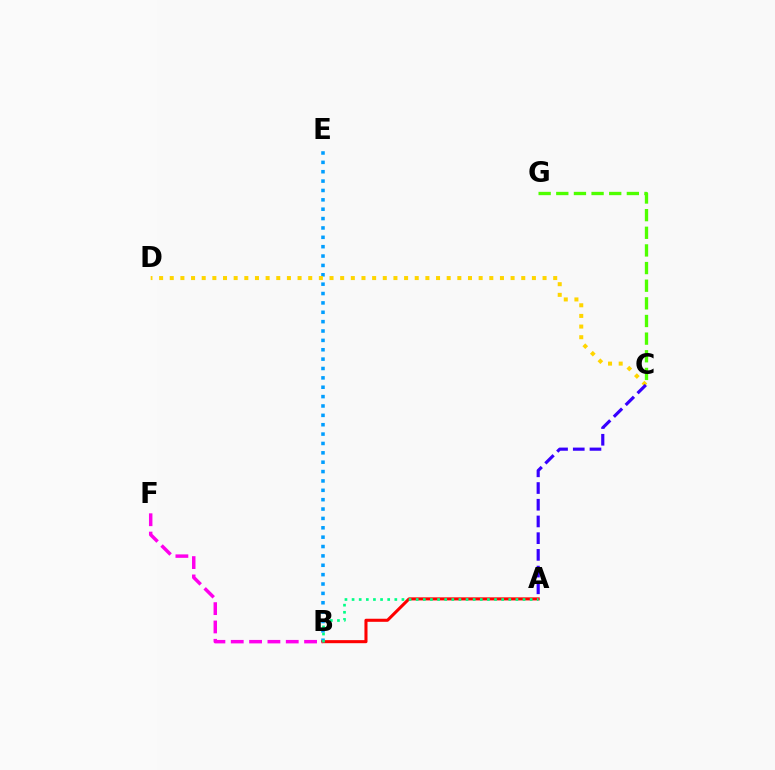{('B', 'E'): [{'color': '#009eff', 'line_style': 'dotted', 'thickness': 2.55}], ('C', 'D'): [{'color': '#ffd500', 'line_style': 'dotted', 'thickness': 2.89}], ('C', 'G'): [{'color': '#4fff00', 'line_style': 'dashed', 'thickness': 2.4}], ('A', 'B'): [{'color': '#ff0000', 'line_style': 'solid', 'thickness': 2.2}, {'color': '#00ff86', 'line_style': 'dotted', 'thickness': 1.94}], ('B', 'F'): [{'color': '#ff00ed', 'line_style': 'dashed', 'thickness': 2.49}], ('A', 'C'): [{'color': '#3700ff', 'line_style': 'dashed', 'thickness': 2.27}]}